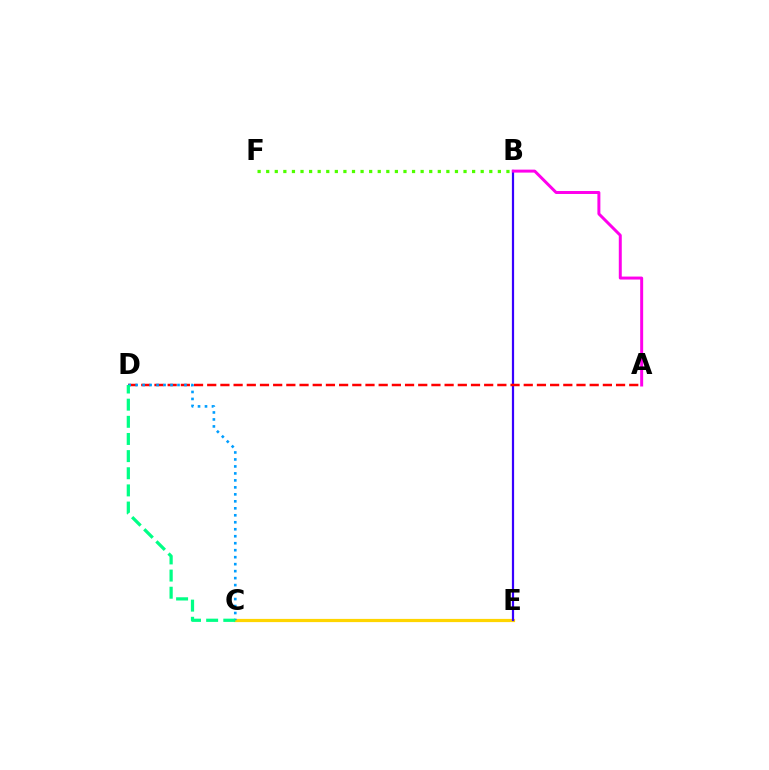{('C', 'E'): [{'color': '#ffd500', 'line_style': 'solid', 'thickness': 2.31}], ('B', 'E'): [{'color': '#3700ff', 'line_style': 'solid', 'thickness': 1.59}], ('B', 'F'): [{'color': '#4fff00', 'line_style': 'dotted', 'thickness': 2.33}], ('A', 'D'): [{'color': '#ff0000', 'line_style': 'dashed', 'thickness': 1.79}], ('C', 'D'): [{'color': '#009eff', 'line_style': 'dotted', 'thickness': 1.9}, {'color': '#00ff86', 'line_style': 'dashed', 'thickness': 2.33}], ('A', 'B'): [{'color': '#ff00ed', 'line_style': 'solid', 'thickness': 2.14}]}